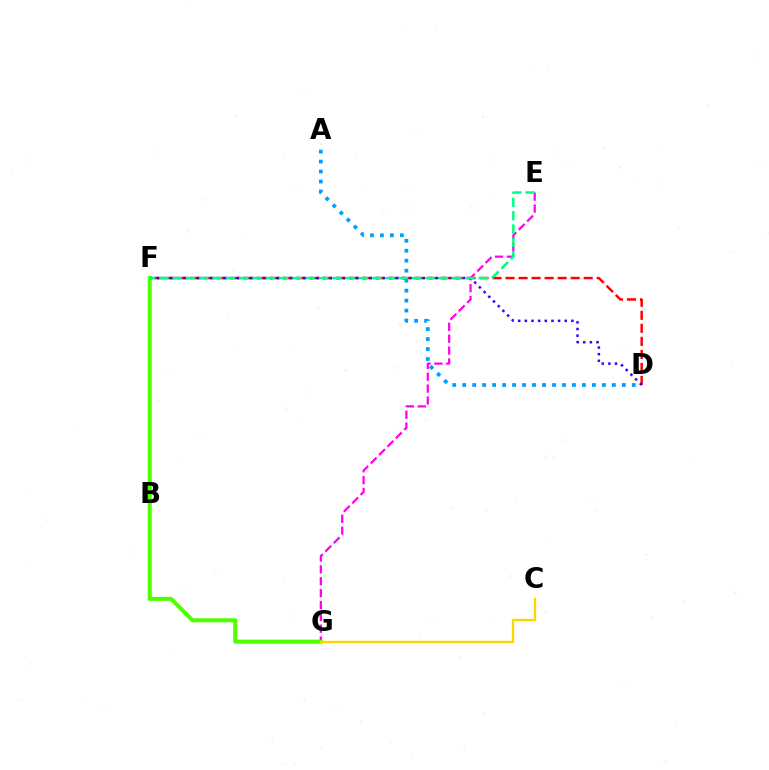{('D', 'F'): [{'color': '#ff0000', 'line_style': 'dashed', 'thickness': 1.77}, {'color': '#3700ff', 'line_style': 'dotted', 'thickness': 1.81}], ('E', 'G'): [{'color': '#ff00ed', 'line_style': 'dashed', 'thickness': 1.61}], ('F', 'G'): [{'color': '#4fff00', 'line_style': 'solid', 'thickness': 2.92}], ('A', 'D'): [{'color': '#009eff', 'line_style': 'dotted', 'thickness': 2.71}], ('E', 'F'): [{'color': '#00ff86', 'line_style': 'dashed', 'thickness': 1.81}], ('C', 'G'): [{'color': '#ffd500', 'line_style': 'solid', 'thickness': 1.73}]}